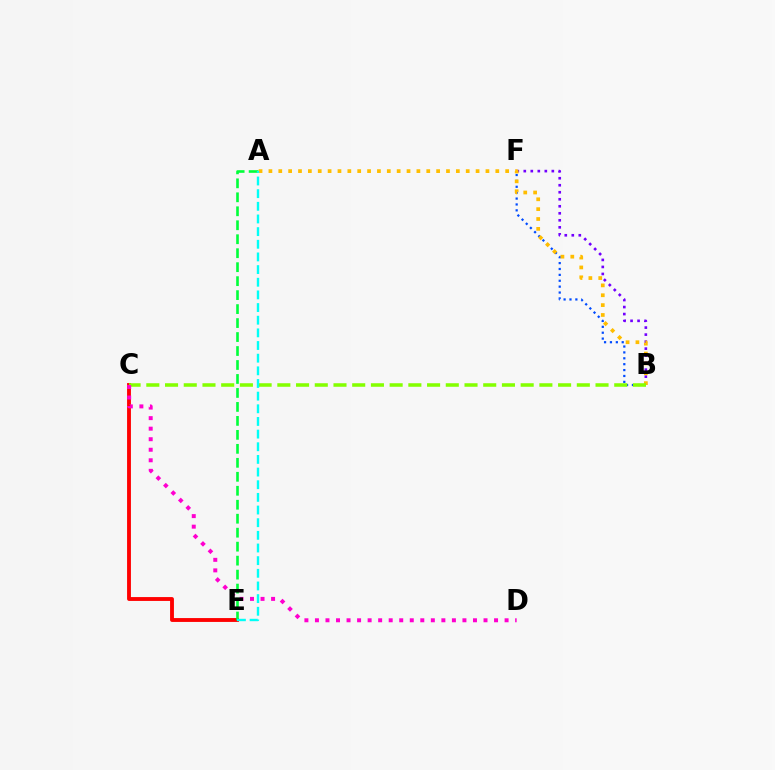{('C', 'E'): [{'color': '#ff0000', 'line_style': 'solid', 'thickness': 2.78}], ('B', 'F'): [{'color': '#7200ff', 'line_style': 'dotted', 'thickness': 1.9}, {'color': '#004bff', 'line_style': 'dotted', 'thickness': 1.6}], ('A', 'B'): [{'color': '#ffbd00', 'line_style': 'dotted', 'thickness': 2.68}], ('B', 'C'): [{'color': '#84ff00', 'line_style': 'dashed', 'thickness': 2.54}], ('A', 'E'): [{'color': '#00ff39', 'line_style': 'dashed', 'thickness': 1.9}, {'color': '#00fff6', 'line_style': 'dashed', 'thickness': 1.72}], ('C', 'D'): [{'color': '#ff00cf', 'line_style': 'dotted', 'thickness': 2.86}]}